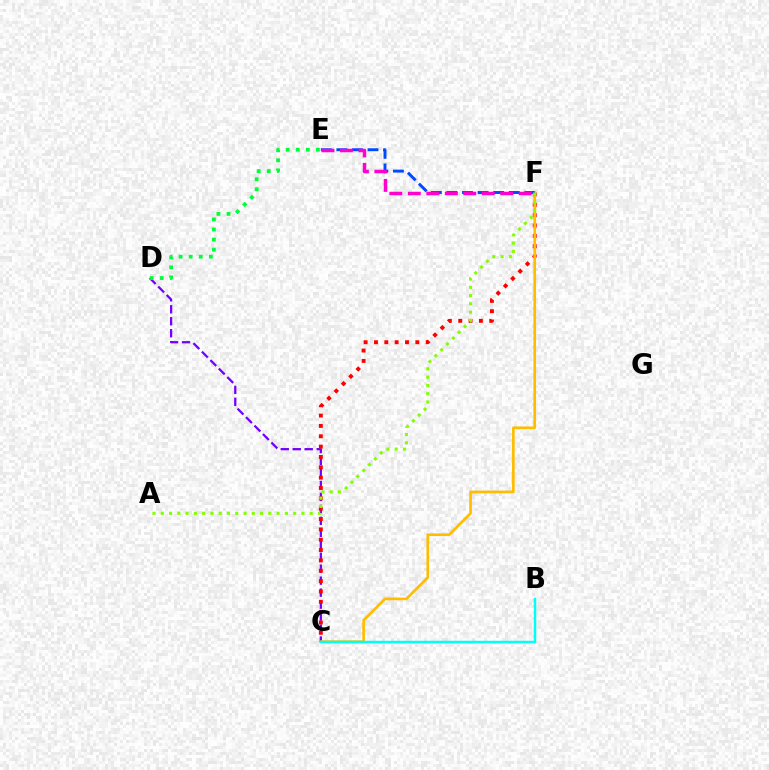{('C', 'D'): [{'color': '#7200ff', 'line_style': 'dashed', 'thickness': 1.63}], ('C', 'F'): [{'color': '#ff0000', 'line_style': 'dotted', 'thickness': 2.81}, {'color': '#ffbd00', 'line_style': 'solid', 'thickness': 1.92}], ('B', 'C'): [{'color': '#00fff6', 'line_style': 'solid', 'thickness': 1.79}], ('D', 'E'): [{'color': '#00ff39', 'line_style': 'dotted', 'thickness': 2.74}], ('E', 'F'): [{'color': '#004bff', 'line_style': 'dashed', 'thickness': 2.12}, {'color': '#ff00cf', 'line_style': 'dashed', 'thickness': 2.51}], ('A', 'F'): [{'color': '#84ff00', 'line_style': 'dotted', 'thickness': 2.25}]}